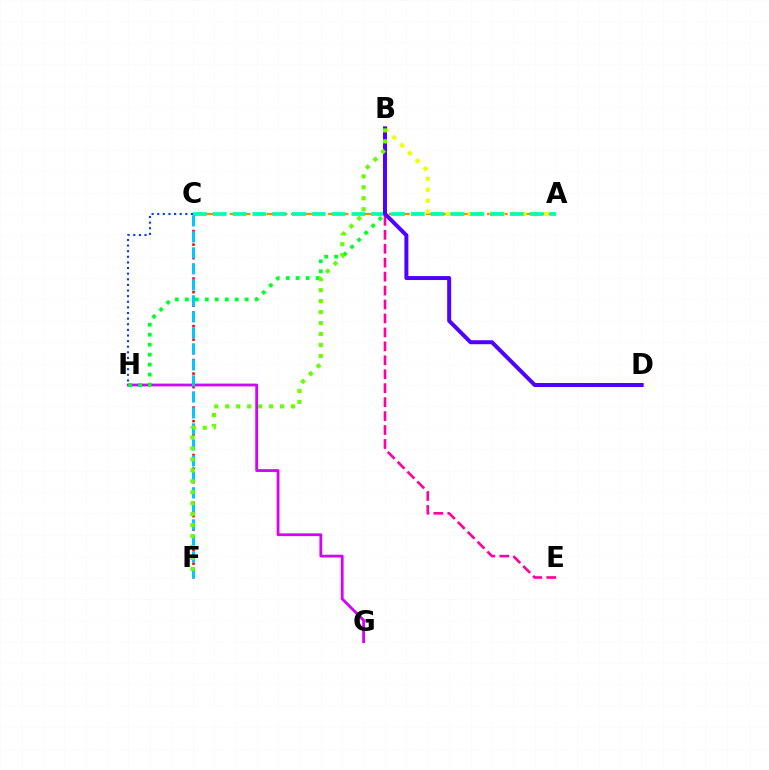{('G', 'H'): [{'color': '#d600ff', 'line_style': 'solid', 'thickness': 2.02}], ('A', 'C'): [{'color': '#ff8800', 'line_style': 'dashed', 'thickness': 1.66}, {'color': '#00ffaf', 'line_style': 'dashed', 'thickness': 2.69}], ('B', 'E'): [{'color': '#ff00a0', 'line_style': 'dashed', 'thickness': 1.89}], ('C', 'H'): [{'color': '#003fff', 'line_style': 'dotted', 'thickness': 1.53}], ('C', 'F'): [{'color': '#ff0000', 'line_style': 'dotted', 'thickness': 1.84}, {'color': '#00c7ff', 'line_style': 'dashed', 'thickness': 2.17}], ('B', 'H'): [{'color': '#00ff27', 'line_style': 'dotted', 'thickness': 2.71}], ('A', 'B'): [{'color': '#eeff00', 'line_style': 'dotted', 'thickness': 2.99}], ('B', 'D'): [{'color': '#4f00ff', 'line_style': 'solid', 'thickness': 2.86}], ('B', 'F'): [{'color': '#66ff00', 'line_style': 'dotted', 'thickness': 2.98}]}